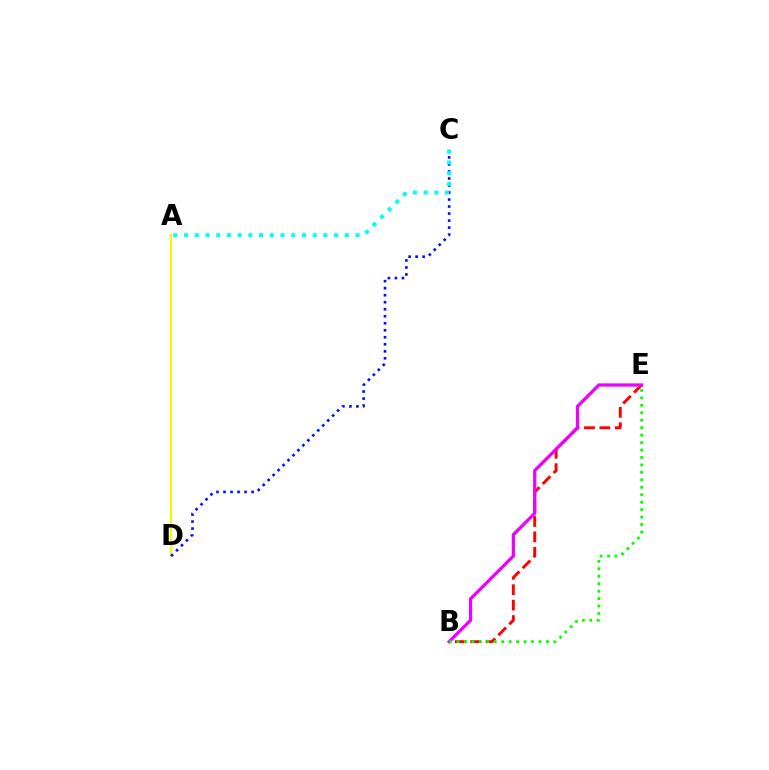{('B', 'E'): [{'color': '#ff0000', 'line_style': 'dashed', 'thickness': 2.09}, {'color': '#ee00ff', 'line_style': 'solid', 'thickness': 2.33}, {'color': '#08ff00', 'line_style': 'dotted', 'thickness': 2.02}], ('A', 'D'): [{'color': '#fcf500', 'line_style': 'solid', 'thickness': 1.55}], ('C', 'D'): [{'color': '#0010ff', 'line_style': 'dotted', 'thickness': 1.91}], ('A', 'C'): [{'color': '#00fff6', 'line_style': 'dotted', 'thickness': 2.91}]}